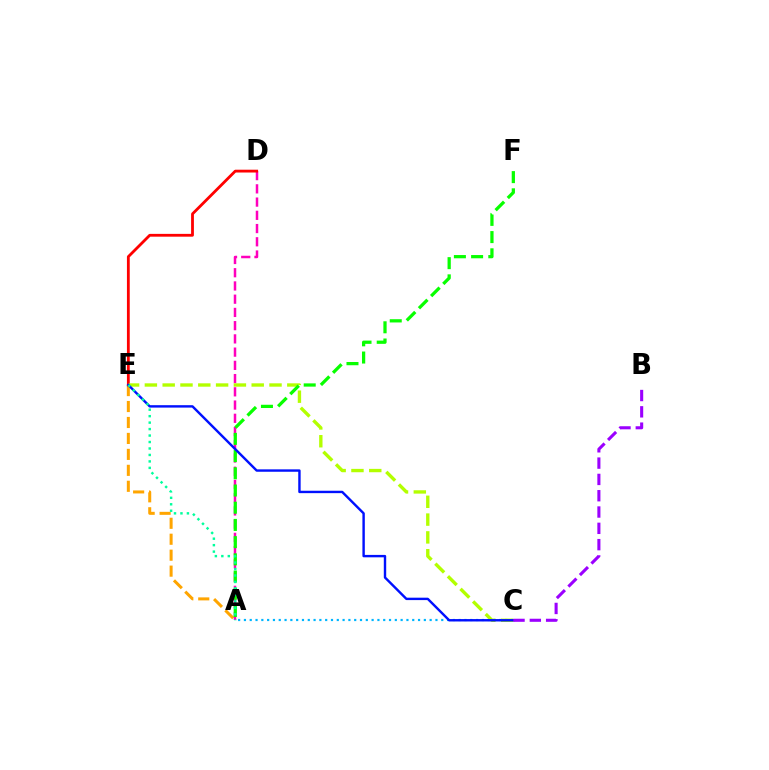{('A', 'E'): [{'color': '#ffa500', 'line_style': 'dashed', 'thickness': 2.17}, {'color': '#00ff9d', 'line_style': 'dotted', 'thickness': 1.76}], ('A', 'D'): [{'color': '#ff00bd', 'line_style': 'dashed', 'thickness': 1.8}], ('D', 'E'): [{'color': '#ff0000', 'line_style': 'solid', 'thickness': 2.02}], ('A', 'C'): [{'color': '#00b5ff', 'line_style': 'dotted', 'thickness': 1.58}], ('C', 'E'): [{'color': '#b3ff00', 'line_style': 'dashed', 'thickness': 2.42}, {'color': '#0010ff', 'line_style': 'solid', 'thickness': 1.73}], ('A', 'F'): [{'color': '#08ff00', 'line_style': 'dashed', 'thickness': 2.34}], ('B', 'C'): [{'color': '#9b00ff', 'line_style': 'dashed', 'thickness': 2.22}]}